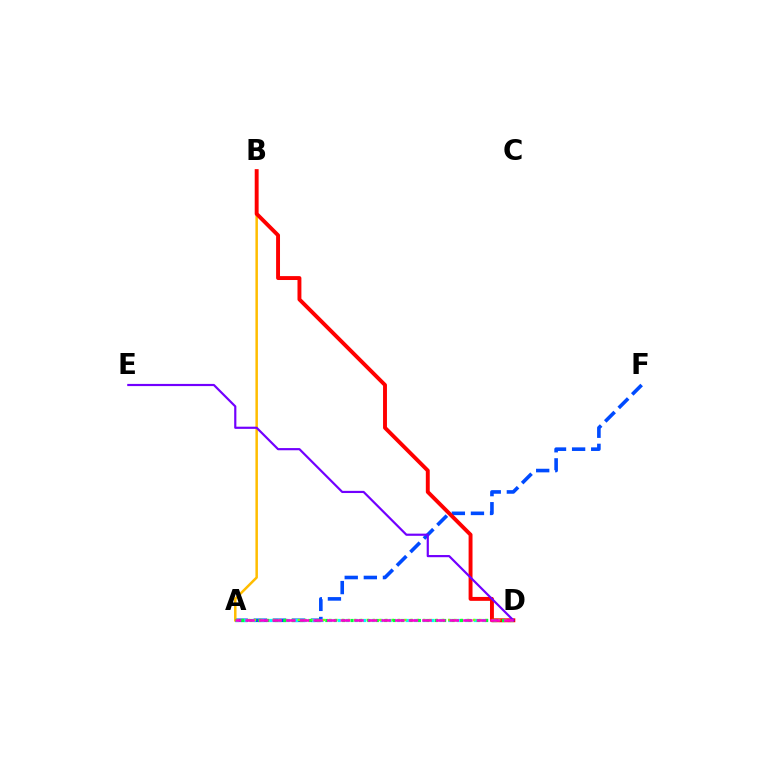{('A', 'F'): [{'color': '#004bff', 'line_style': 'dashed', 'thickness': 2.59}], ('A', 'B'): [{'color': '#ffbd00', 'line_style': 'solid', 'thickness': 1.8}], ('A', 'D'): [{'color': '#00fff6', 'line_style': 'dotted', 'thickness': 2.31}, {'color': '#84ff00', 'line_style': 'dotted', 'thickness': 1.7}, {'color': '#00ff39', 'line_style': 'dotted', 'thickness': 2.29}, {'color': '#ff00cf', 'line_style': 'dashed', 'thickness': 1.85}], ('B', 'D'): [{'color': '#ff0000', 'line_style': 'solid', 'thickness': 2.81}], ('D', 'E'): [{'color': '#7200ff', 'line_style': 'solid', 'thickness': 1.57}]}